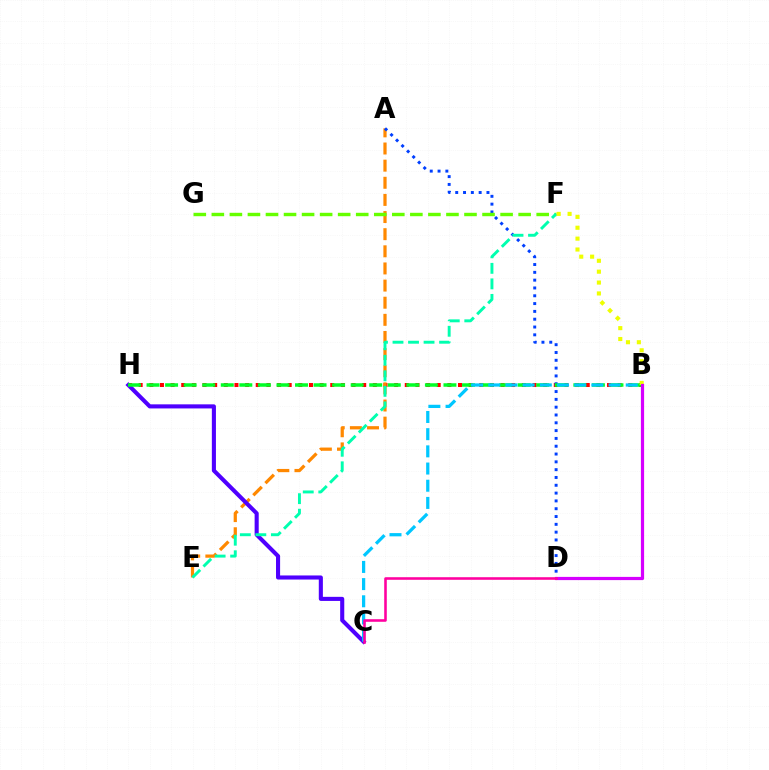{('B', 'H'): [{'color': '#ff0000', 'line_style': 'dotted', 'thickness': 2.89}, {'color': '#00ff27', 'line_style': 'dashed', 'thickness': 2.52}], ('A', 'E'): [{'color': '#ff8800', 'line_style': 'dashed', 'thickness': 2.33}], ('C', 'H'): [{'color': '#4f00ff', 'line_style': 'solid', 'thickness': 2.94}], ('A', 'D'): [{'color': '#003fff', 'line_style': 'dotted', 'thickness': 2.12}], ('F', 'G'): [{'color': '#66ff00', 'line_style': 'dashed', 'thickness': 2.45}], ('B', 'C'): [{'color': '#00c7ff', 'line_style': 'dashed', 'thickness': 2.33}], ('E', 'F'): [{'color': '#00ffaf', 'line_style': 'dashed', 'thickness': 2.11}], ('B', 'F'): [{'color': '#eeff00', 'line_style': 'dotted', 'thickness': 2.96}], ('B', 'D'): [{'color': '#d600ff', 'line_style': 'solid', 'thickness': 2.3}], ('C', 'D'): [{'color': '#ff00a0', 'line_style': 'solid', 'thickness': 1.86}]}